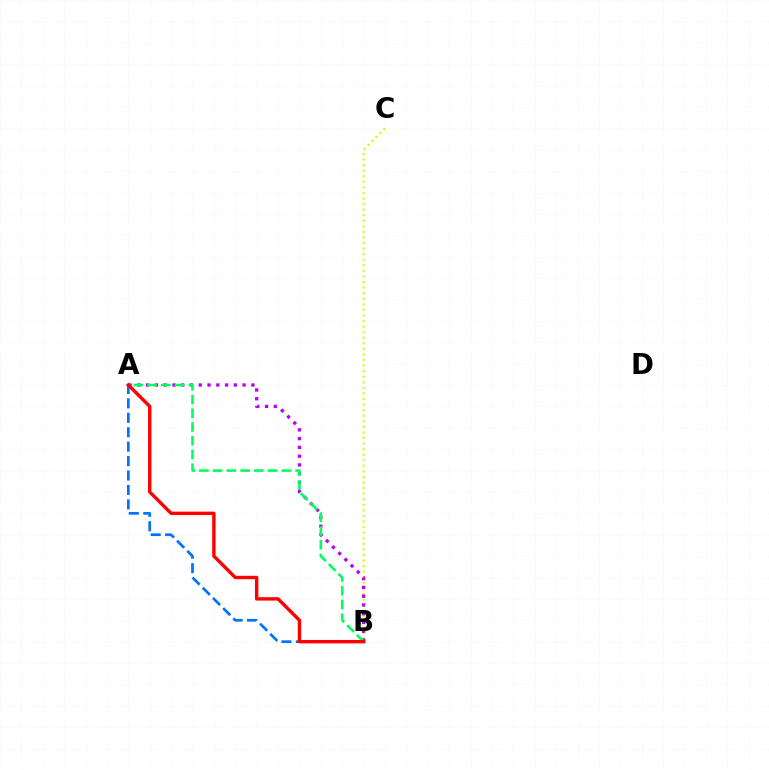{('B', 'C'): [{'color': '#d1ff00', 'line_style': 'dotted', 'thickness': 1.51}], ('A', 'B'): [{'color': '#0074ff', 'line_style': 'dashed', 'thickness': 1.96}, {'color': '#b900ff', 'line_style': 'dotted', 'thickness': 2.38}, {'color': '#00ff5c', 'line_style': 'dashed', 'thickness': 1.87}, {'color': '#ff0000', 'line_style': 'solid', 'thickness': 2.44}]}